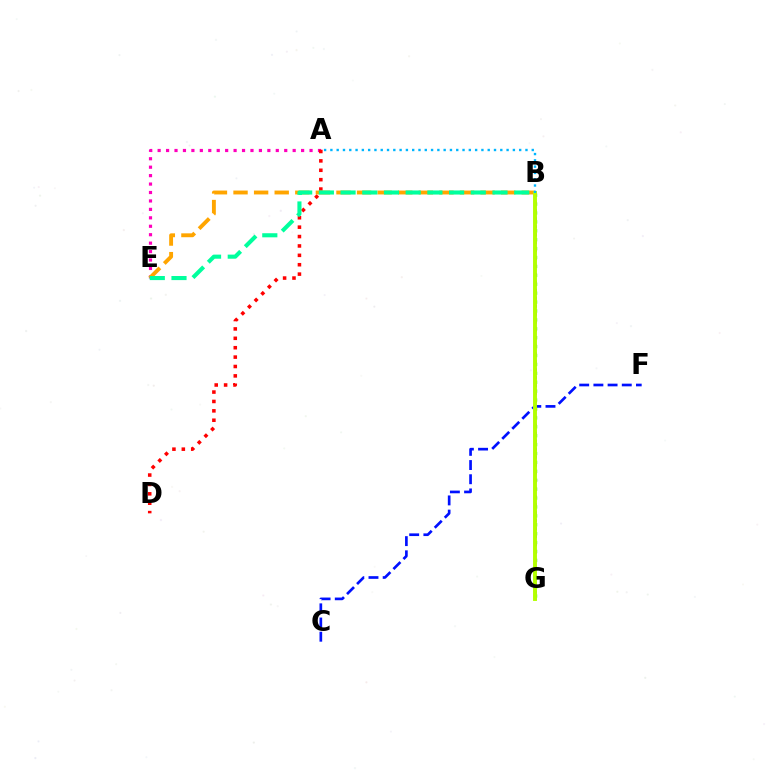{('C', 'F'): [{'color': '#0010ff', 'line_style': 'dashed', 'thickness': 1.93}], ('B', 'G'): [{'color': '#08ff00', 'line_style': 'dotted', 'thickness': 2.42}, {'color': '#9b00ff', 'line_style': 'dotted', 'thickness': 2.16}, {'color': '#b3ff00', 'line_style': 'solid', 'thickness': 2.81}], ('A', 'E'): [{'color': '#ff00bd', 'line_style': 'dotted', 'thickness': 2.29}], ('A', 'D'): [{'color': '#ff0000', 'line_style': 'dotted', 'thickness': 2.55}], ('B', 'E'): [{'color': '#ffa500', 'line_style': 'dashed', 'thickness': 2.8}, {'color': '#00ff9d', 'line_style': 'dashed', 'thickness': 2.95}], ('A', 'B'): [{'color': '#00b5ff', 'line_style': 'dotted', 'thickness': 1.71}]}